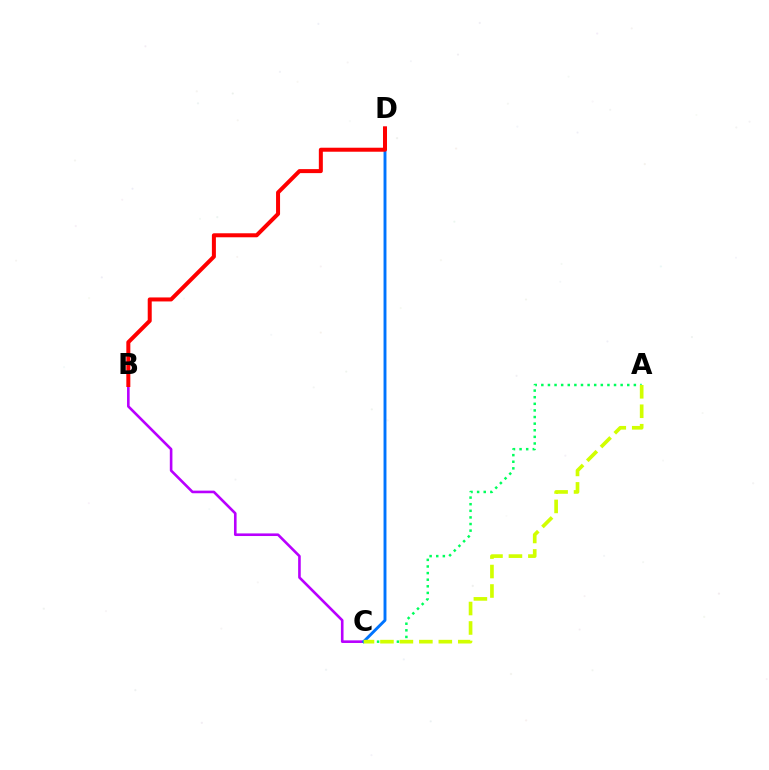{('B', 'C'): [{'color': '#b900ff', 'line_style': 'solid', 'thickness': 1.88}], ('A', 'C'): [{'color': '#00ff5c', 'line_style': 'dotted', 'thickness': 1.8}, {'color': '#d1ff00', 'line_style': 'dashed', 'thickness': 2.64}], ('C', 'D'): [{'color': '#0074ff', 'line_style': 'solid', 'thickness': 2.1}], ('B', 'D'): [{'color': '#ff0000', 'line_style': 'solid', 'thickness': 2.88}]}